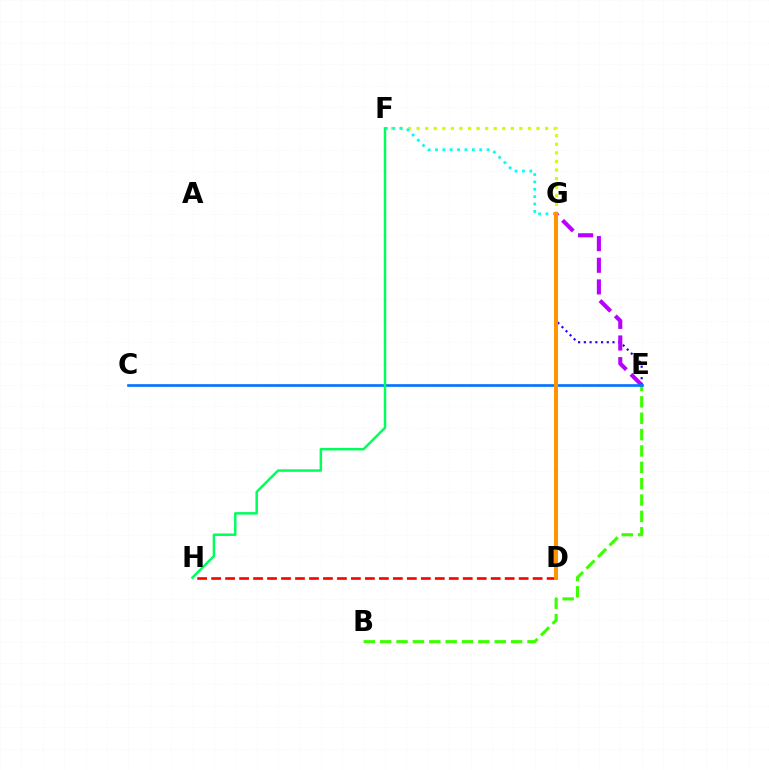{('E', 'G'): [{'color': '#2500ff', 'line_style': 'dotted', 'thickness': 1.56}, {'color': '#b900ff', 'line_style': 'dashed', 'thickness': 2.94}], ('D', 'G'): [{'color': '#ff00ac', 'line_style': 'dotted', 'thickness': 2.77}, {'color': '#ff9400', 'line_style': 'solid', 'thickness': 2.9}], ('B', 'E'): [{'color': '#3dff00', 'line_style': 'dashed', 'thickness': 2.22}], ('F', 'G'): [{'color': '#d1ff00', 'line_style': 'dotted', 'thickness': 2.33}, {'color': '#00fff6', 'line_style': 'dotted', 'thickness': 2.0}], ('C', 'E'): [{'color': '#0074ff', 'line_style': 'solid', 'thickness': 1.91}], ('D', 'H'): [{'color': '#ff0000', 'line_style': 'dashed', 'thickness': 1.9}], ('F', 'H'): [{'color': '#00ff5c', 'line_style': 'solid', 'thickness': 1.79}]}